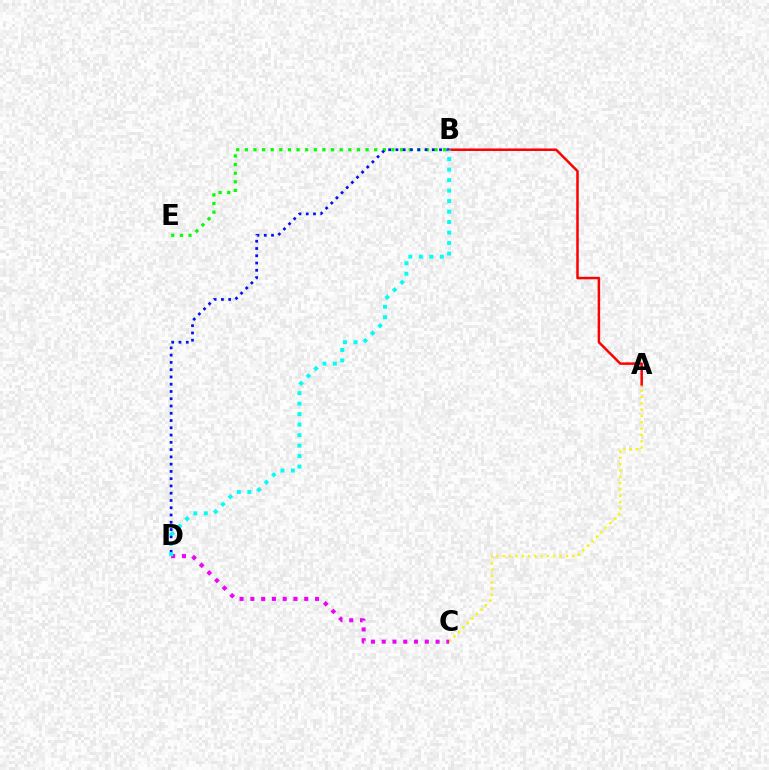{('B', 'E'): [{'color': '#08ff00', 'line_style': 'dotted', 'thickness': 2.34}], ('A', 'B'): [{'color': '#ff0000', 'line_style': 'solid', 'thickness': 1.8}], ('A', 'C'): [{'color': '#fcf500', 'line_style': 'dotted', 'thickness': 1.72}], ('C', 'D'): [{'color': '#ee00ff', 'line_style': 'dotted', 'thickness': 2.93}], ('B', 'D'): [{'color': '#0010ff', 'line_style': 'dotted', 'thickness': 1.97}, {'color': '#00fff6', 'line_style': 'dotted', 'thickness': 2.85}]}